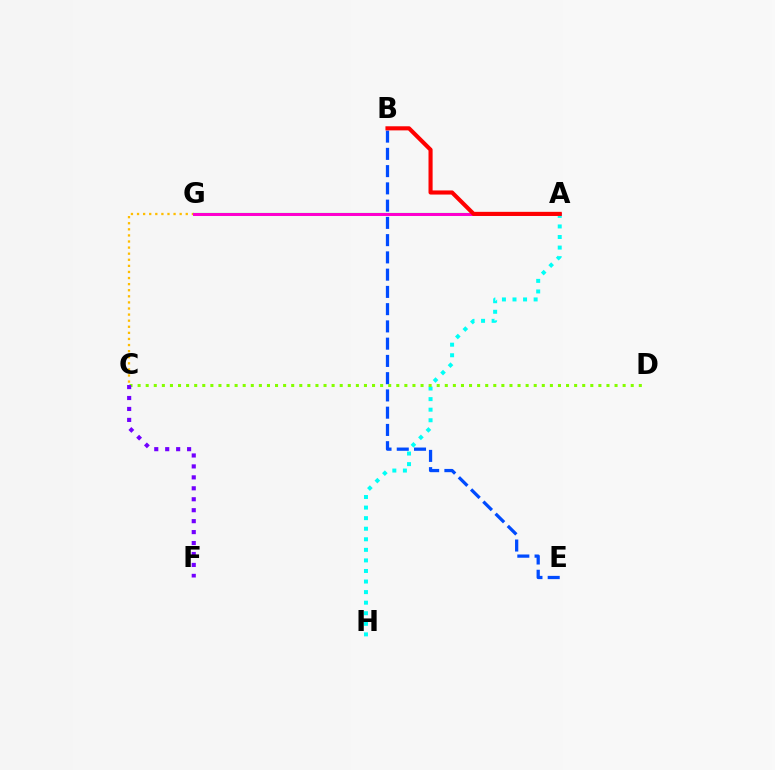{('C', 'G'): [{'color': '#ffbd00', 'line_style': 'dotted', 'thickness': 1.65}], ('A', 'G'): [{'color': '#00ff39', 'line_style': 'solid', 'thickness': 1.56}, {'color': '#ff00cf', 'line_style': 'solid', 'thickness': 2.15}], ('B', 'E'): [{'color': '#004bff', 'line_style': 'dashed', 'thickness': 2.34}], ('A', 'H'): [{'color': '#00fff6', 'line_style': 'dotted', 'thickness': 2.87}], ('A', 'B'): [{'color': '#ff0000', 'line_style': 'solid', 'thickness': 2.96}], ('C', 'D'): [{'color': '#84ff00', 'line_style': 'dotted', 'thickness': 2.2}], ('C', 'F'): [{'color': '#7200ff', 'line_style': 'dotted', 'thickness': 2.97}]}